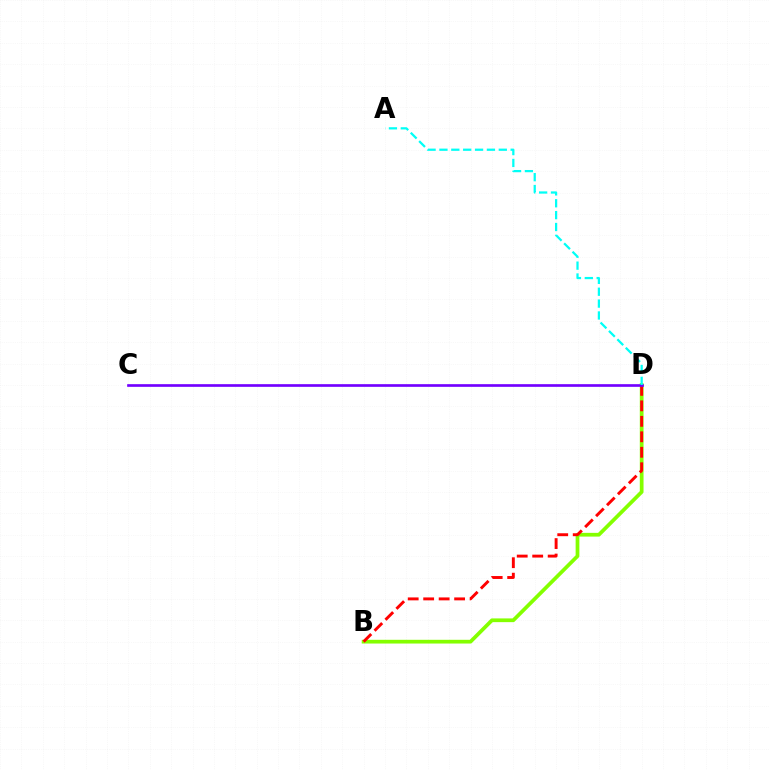{('B', 'D'): [{'color': '#84ff00', 'line_style': 'solid', 'thickness': 2.69}, {'color': '#ff0000', 'line_style': 'dashed', 'thickness': 2.1}], ('C', 'D'): [{'color': '#7200ff', 'line_style': 'solid', 'thickness': 1.92}], ('A', 'D'): [{'color': '#00fff6', 'line_style': 'dashed', 'thickness': 1.61}]}